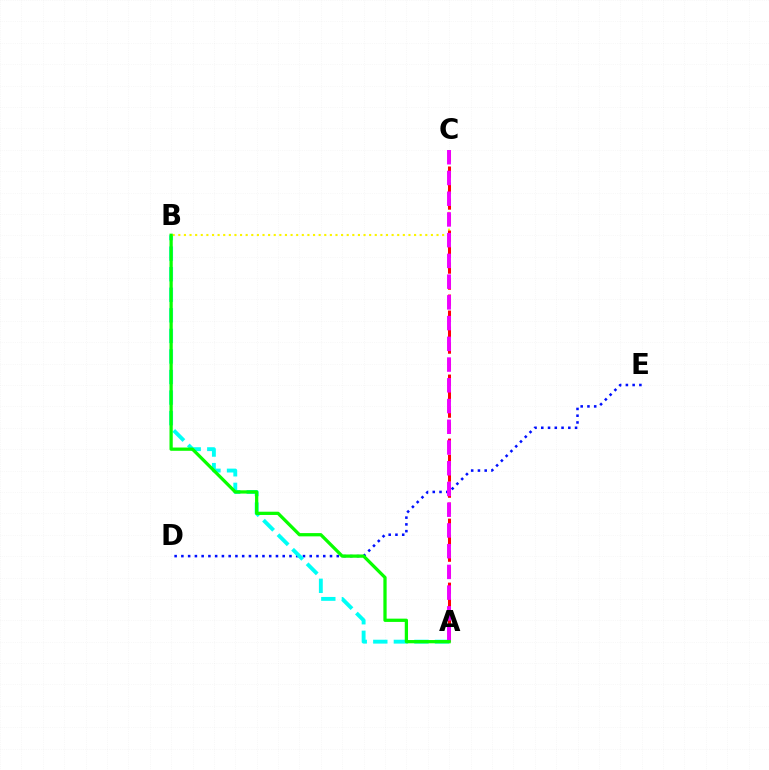{('D', 'E'): [{'color': '#0010ff', 'line_style': 'dotted', 'thickness': 1.84}], ('A', 'B'): [{'color': '#00fff6', 'line_style': 'dashed', 'thickness': 2.79}, {'color': '#08ff00', 'line_style': 'solid', 'thickness': 2.35}], ('B', 'C'): [{'color': '#fcf500', 'line_style': 'dotted', 'thickness': 1.53}], ('A', 'C'): [{'color': '#ff0000', 'line_style': 'dashed', 'thickness': 2.17}, {'color': '#ee00ff', 'line_style': 'dashed', 'thickness': 2.82}]}